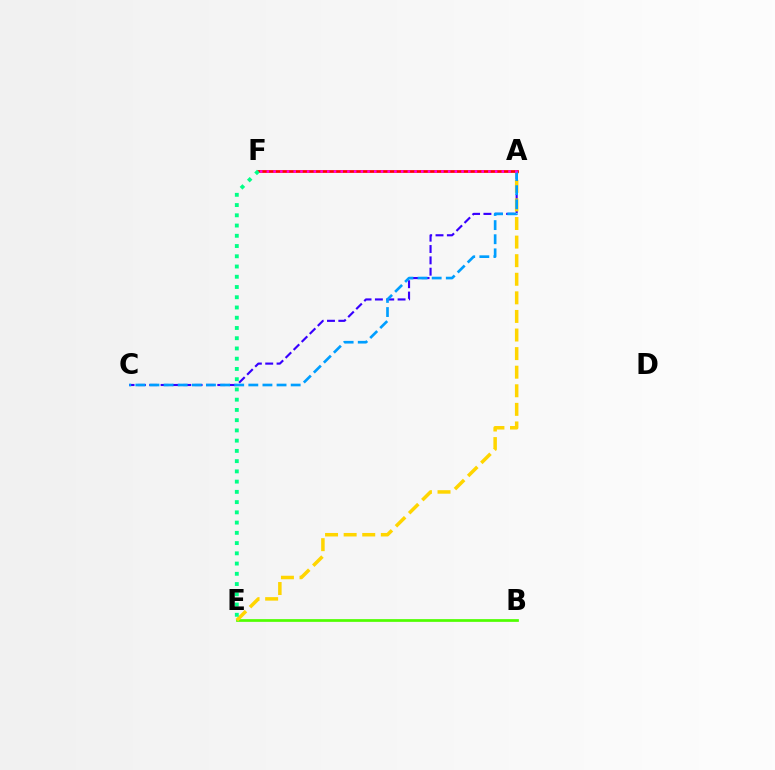{('B', 'E'): [{'color': '#4fff00', 'line_style': 'solid', 'thickness': 1.96}], ('A', 'C'): [{'color': '#3700ff', 'line_style': 'dashed', 'thickness': 1.54}, {'color': '#009eff', 'line_style': 'dashed', 'thickness': 1.92}], ('A', 'E'): [{'color': '#ffd500', 'line_style': 'dashed', 'thickness': 2.52}], ('A', 'F'): [{'color': '#ff0000', 'line_style': 'solid', 'thickness': 1.98}, {'color': '#ff00ed', 'line_style': 'dotted', 'thickness': 1.82}], ('E', 'F'): [{'color': '#00ff86', 'line_style': 'dotted', 'thickness': 2.78}]}